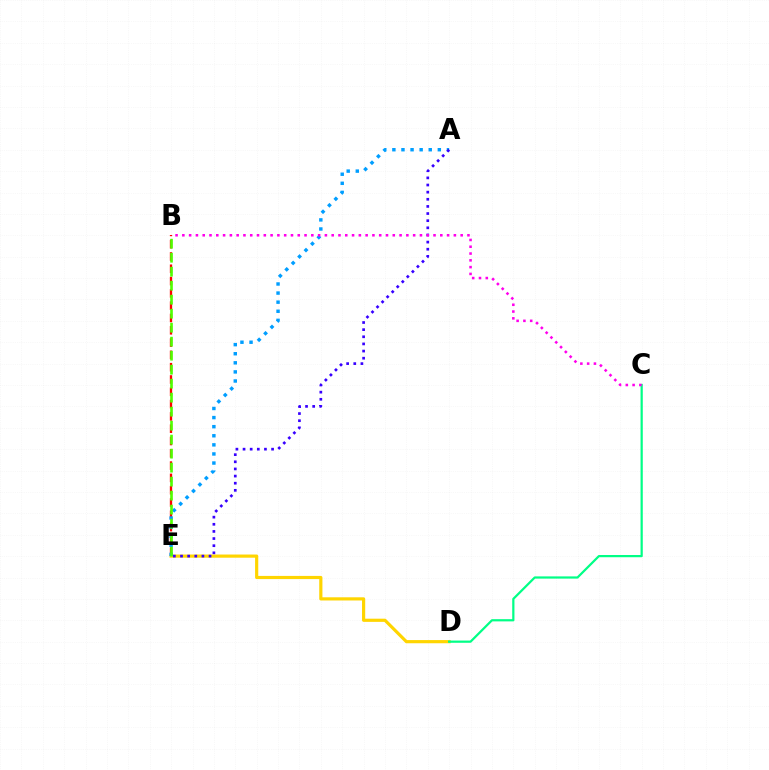{('B', 'E'): [{'color': '#ff0000', 'line_style': 'dashed', 'thickness': 1.67}, {'color': '#4fff00', 'line_style': 'dashed', 'thickness': 1.9}], ('D', 'E'): [{'color': '#ffd500', 'line_style': 'solid', 'thickness': 2.29}], ('A', 'E'): [{'color': '#009eff', 'line_style': 'dotted', 'thickness': 2.47}, {'color': '#3700ff', 'line_style': 'dotted', 'thickness': 1.94}], ('C', 'D'): [{'color': '#00ff86', 'line_style': 'solid', 'thickness': 1.6}], ('B', 'C'): [{'color': '#ff00ed', 'line_style': 'dotted', 'thickness': 1.84}]}